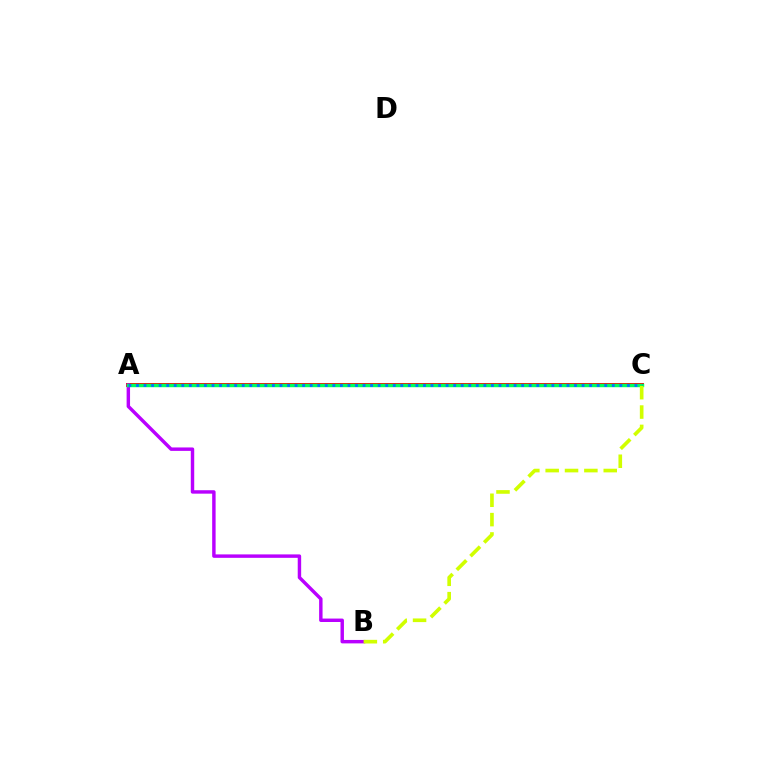{('A', 'C'): [{'color': '#ff0000', 'line_style': 'solid', 'thickness': 2.85}, {'color': '#00ff5c', 'line_style': 'solid', 'thickness': 2.47}, {'color': '#0074ff', 'line_style': 'dotted', 'thickness': 2.05}], ('A', 'B'): [{'color': '#b900ff', 'line_style': 'solid', 'thickness': 2.47}], ('B', 'C'): [{'color': '#d1ff00', 'line_style': 'dashed', 'thickness': 2.63}]}